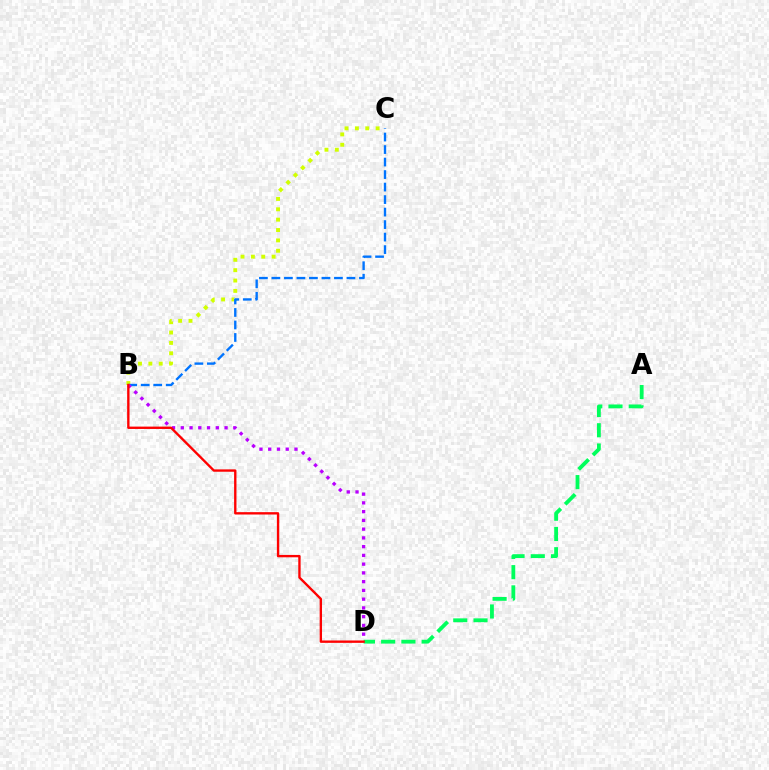{('B', 'C'): [{'color': '#d1ff00', 'line_style': 'dotted', 'thickness': 2.82}, {'color': '#0074ff', 'line_style': 'dashed', 'thickness': 1.7}], ('B', 'D'): [{'color': '#b900ff', 'line_style': 'dotted', 'thickness': 2.38}, {'color': '#ff0000', 'line_style': 'solid', 'thickness': 1.7}], ('A', 'D'): [{'color': '#00ff5c', 'line_style': 'dashed', 'thickness': 2.75}]}